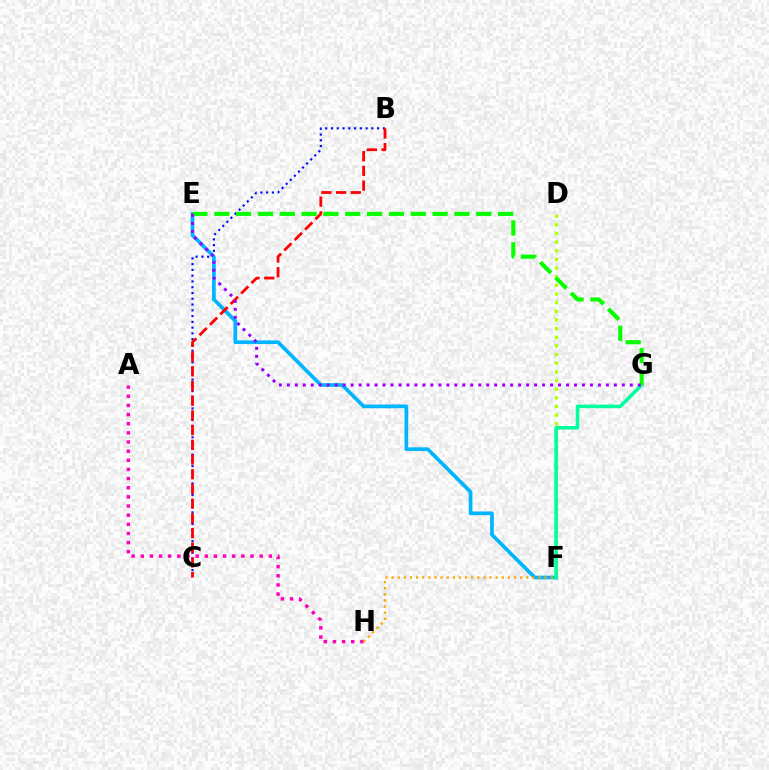{('B', 'C'): [{'color': '#0010ff', 'line_style': 'dotted', 'thickness': 1.57}, {'color': '#ff0000', 'line_style': 'dashed', 'thickness': 2.0}], ('E', 'F'): [{'color': '#00b5ff', 'line_style': 'solid', 'thickness': 2.65}], ('D', 'F'): [{'color': '#b3ff00', 'line_style': 'dotted', 'thickness': 2.35}], ('F', 'G'): [{'color': '#00ff9d', 'line_style': 'solid', 'thickness': 2.59}], ('A', 'H'): [{'color': '#ff00bd', 'line_style': 'dotted', 'thickness': 2.48}], ('E', 'G'): [{'color': '#08ff00', 'line_style': 'dashed', 'thickness': 2.97}, {'color': '#9b00ff', 'line_style': 'dotted', 'thickness': 2.17}], ('F', 'H'): [{'color': '#ffa500', 'line_style': 'dotted', 'thickness': 1.66}]}